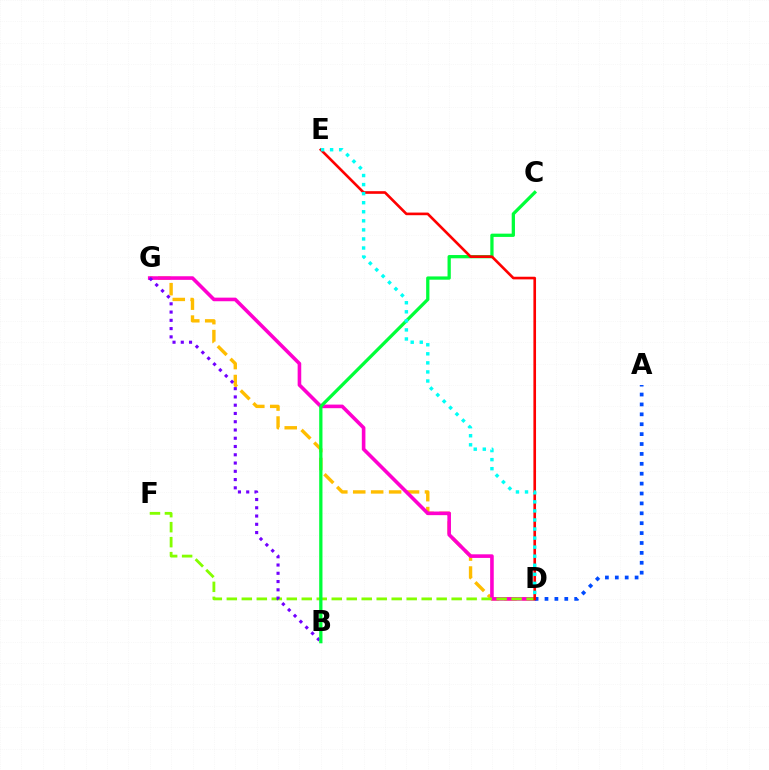{('D', 'G'): [{'color': '#ffbd00', 'line_style': 'dashed', 'thickness': 2.44}, {'color': '#ff00cf', 'line_style': 'solid', 'thickness': 2.6}], ('D', 'F'): [{'color': '#84ff00', 'line_style': 'dashed', 'thickness': 2.04}], ('A', 'D'): [{'color': '#004bff', 'line_style': 'dotted', 'thickness': 2.69}], ('B', 'G'): [{'color': '#7200ff', 'line_style': 'dotted', 'thickness': 2.25}], ('B', 'C'): [{'color': '#00ff39', 'line_style': 'solid', 'thickness': 2.35}], ('D', 'E'): [{'color': '#ff0000', 'line_style': 'solid', 'thickness': 1.9}, {'color': '#00fff6', 'line_style': 'dotted', 'thickness': 2.46}]}